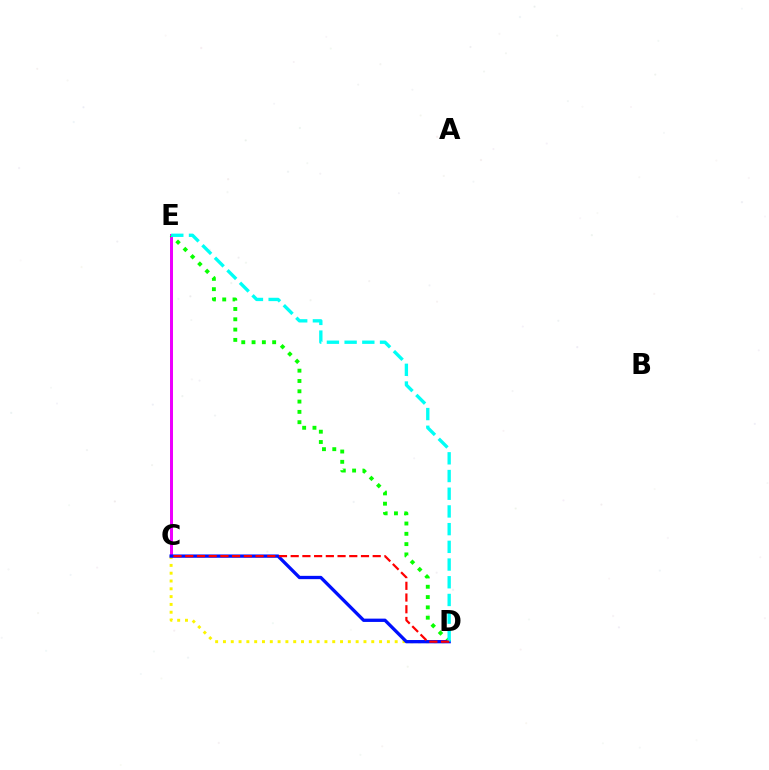{('C', 'E'): [{'color': '#ee00ff', 'line_style': 'solid', 'thickness': 2.16}], ('D', 'E'): [{'color': '#08ff00', 'line_style': 'dotted', 'thickness': 2.8}, {'color': '#00fff6', 'line_style': 'dashed', 'thickness': 2.41}], ('C', 'D'): [{'color': '#fcf500', 'line_style': 'dotted', 'thickness': 2.12}, {'color': '#0010ff', 'line_style': 'solid', 'thickness': 2.38}, {'color': '#ff0000', 'line_style': 'dashed', 'thickness': 1.59}]}